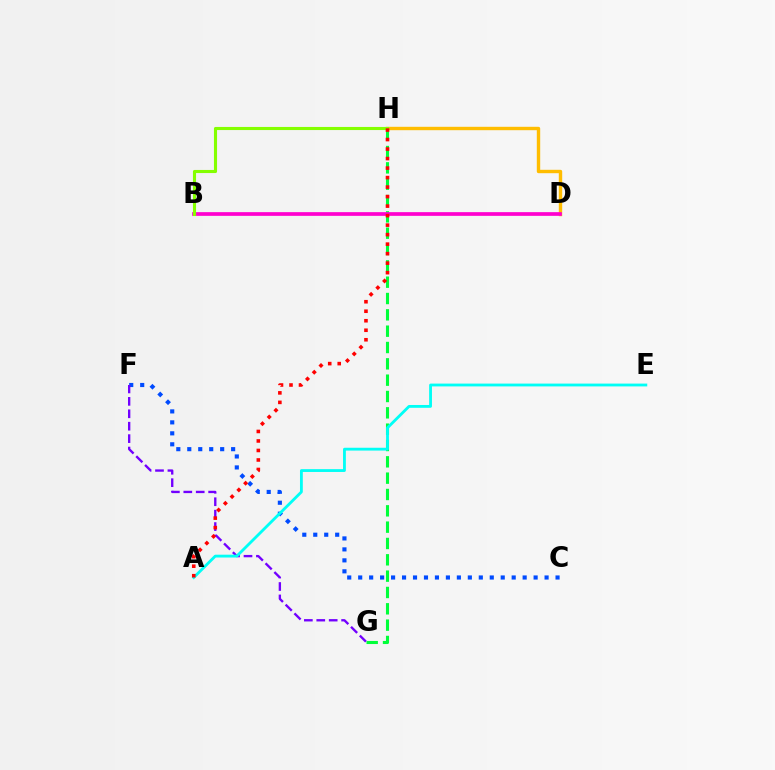{('C', 'F'): [{'color': '#004bff', 'line_style': 'dotted', 'thickness': 2.98}], ('G', 'H'): [{'color': '#00ff39', 'line_style': 'dashed', 'thickness': 2.22}], ('D', 'H'): [{'color': '#ffbd00', 'line_style': 'solid', 'thickness': 2.44}], ('B', 'D'): [{'color': '#ff00cf', 'line_style': 'solid', 'thickness': 2.67}], ('F', 'G'): [{'color': '#7200ff', 'line_style': 'dashed', 'thickness': 1.69}], ('B', 'H'): [{'color': '#84ff00', 'line_style': 'solid', 'thickness': 2.23}], ('A', 'E'): [{'color': '#00fff6', 'line_style': 'solid', 'thickness': 2.03}], ('A', 'H'): [{'color': '#ff0000', 'line_style': 'dotted', 'thickness': 2.58}]}